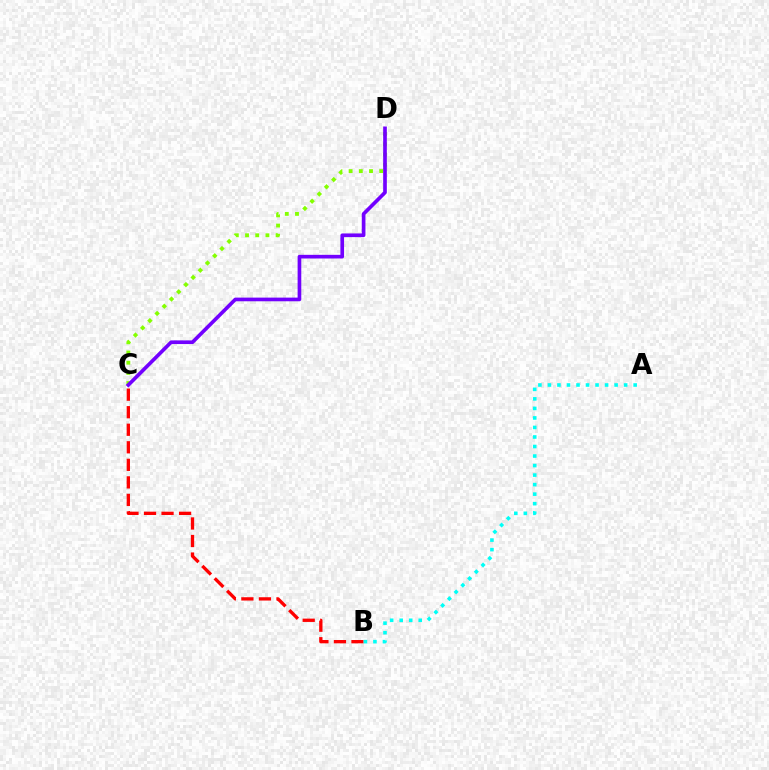{('B', 'C'): [{'color': '#ff0000', 'line_style': 'dashed', 'thickness': 2.38}], ('C', 'D'): [{'color': '#84ff00', 'line_style': 'dotted', 'thickness': 2.77}, {'color': '#7200ff', 'line_style': 'solid', 'thickness': 2.64}], ('A', 'B'): [{'color': '#00fff6', 'line_style': 'dotted', 'thickness': 2.59}]}